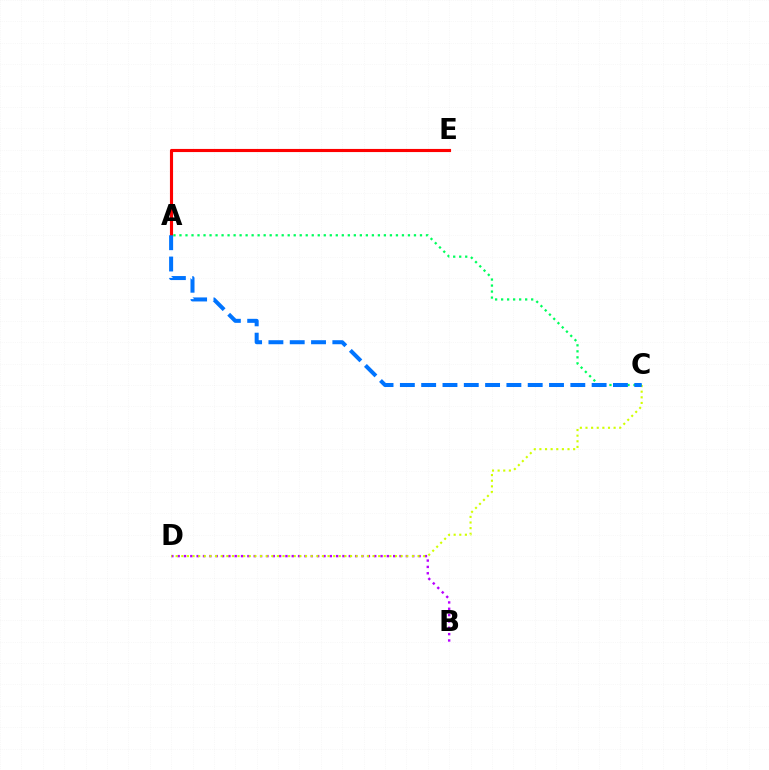{('A', 'E'): [{'color': '#ff0000', 'line_style': 'solid', 'thickness': 2.25}], ('B', 'D'): [{'color': '#b900ff', 'line_style': 'dotted', 'thickness': 1.72}], ('C', 'D'): [{'color': '#d1ff00', 'line_style': 'dotted', 'thickness': 1.53}], ('A', 'C'): [{'color': '#00ff5c', 'line_style': 'dotted', 'thickness': 1.63}, {'color': '#0074ff', 'line_style': 'dashed', 'thickness': 2.89}]}